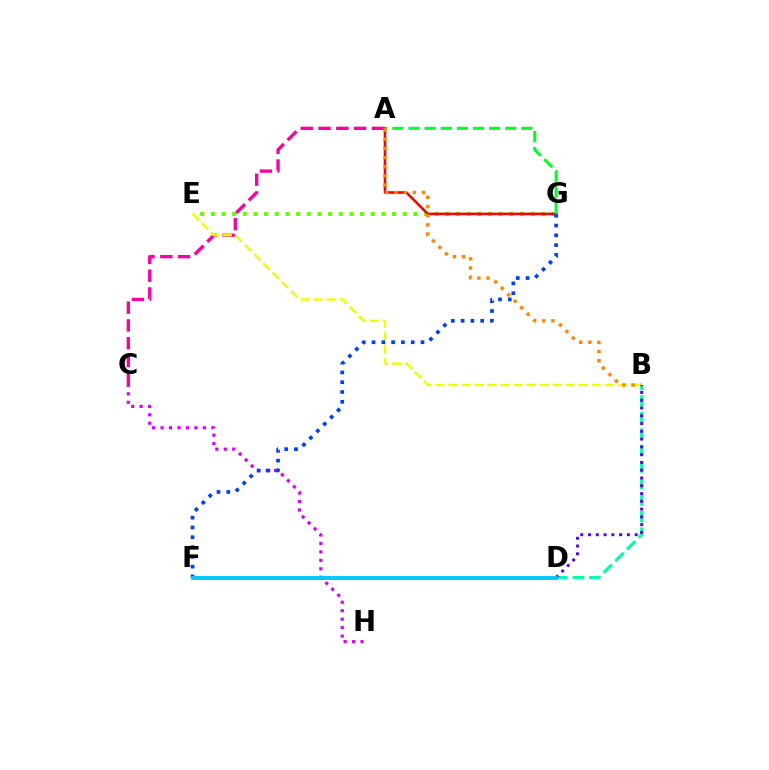{('A', 'C'): [{'color': '#ff00a0', 'line_style': 'dashed', 'thickness': 2.42}], ('B', 'D'): [{'color': '#00ffaf', 'line_style': 'dashed', 'thickness': 2.24}, {'color': '#4f00ff', 'line_style': 'dotted', 'thickness': 2.11}], ('E', 'G'): [{'color': '#66ff00', 'line_style': 'dotted', 'thickness': 2.9}], ('C', 'H'): [{'color': '#d600ff', 'line_style': 'dotted', 'thickness': 2.3}], ('B', 'E'): [{'color': '#eeff00', 'line_style': 'dashed', 'thickness': 1.77}], ('A', 'G'): [{'color': '#ff0000', 'line_style': 'solid', 'thickness': 1.87}, {'color': '#00ff27', 'line_style': 'dashed', 'thickness': 2.19}], ('F', 'G'): [{'color': '#003fff', 'line_style': 'dotted', 'thickness': 2.66}], ('D', 'F'): [{'color': '#00c7ff', 'line_style': 'solid', 'thickness': 2.81}], ('A', 'B'): [{'color': '#ff8800', 'line_style': 'dotted', 'thickness': 2.49}]}